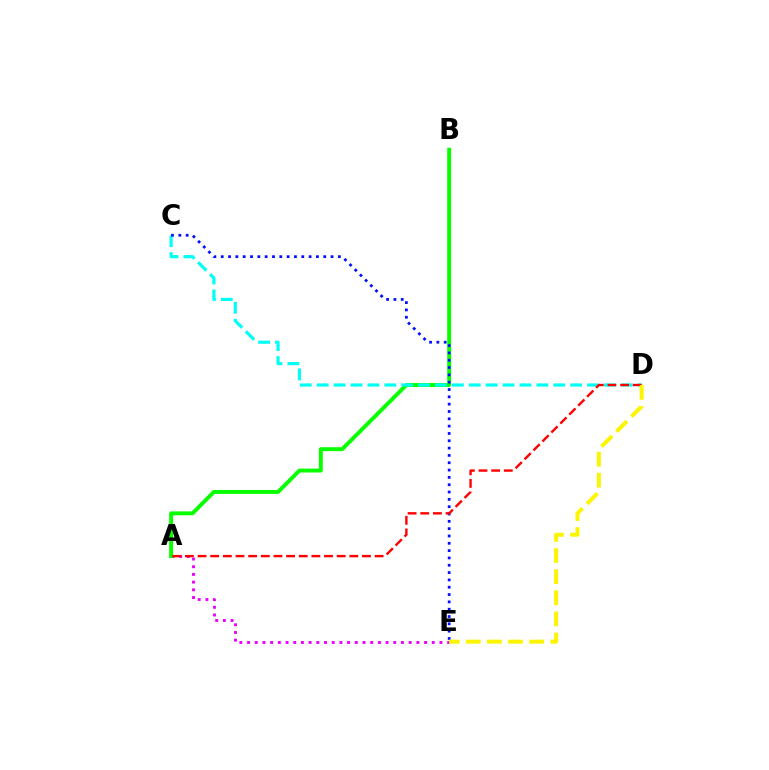{('A', 'E'): [{'color': '#ee00ff', 'line_style': 'dotted', 'thickness': 2.09}], ('A', 'B'): [{'color': '#08ff00', 'line_style': 'solid', 'thickness': 2.82}], ('C', 'D'): [{'color': '#00fff6', 'line_style': 'dashed', 'thickness': 2.3}], ('C', 'E'): [{'color': '#0010ff', 'line_style': 'dotted', 'thickness': 1.99}], ('A', 'D'): [{'color': '#ff0000', 'line_style': 'dashed', 'thickness': 1.72}], ('D', 'E'): [{'color': '#fcf500', 'line_style': 'dashed', 'thickness': 2.87}]}